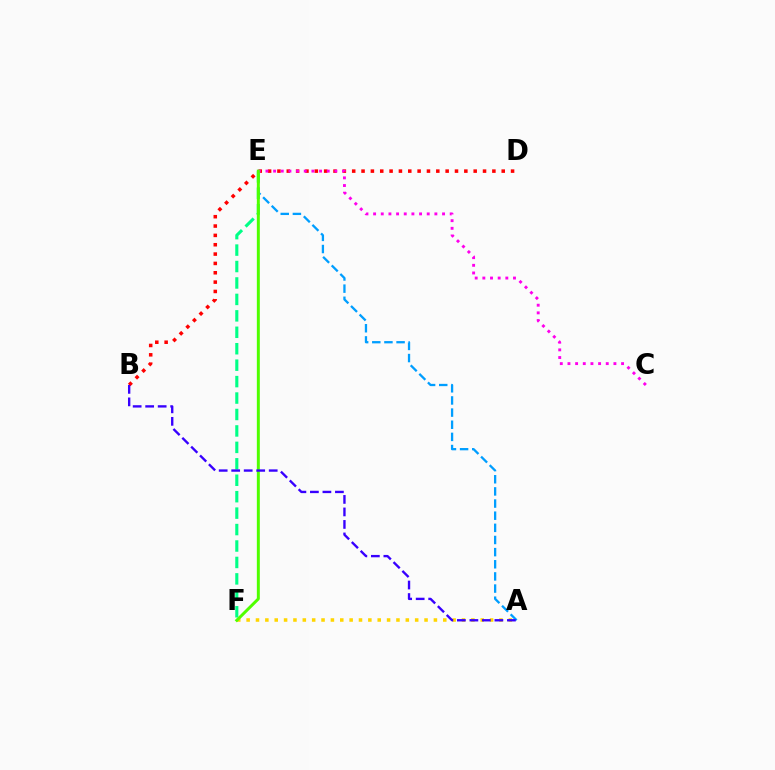{('A', 'E'): [{'color': '#009eff', 'line_style': 'dashed', 'thickness': 1.65}], ('A', 'F'): [{'color': '#ffd500', 'line_style': 'dotted', 'thickness': 2.54}], ('B', 'D'): [{'color': '#ff0000', 'line_style': 'dotted', 'thickness': 2.54}], ('E', 'F'): [{'color': '#00ff86', 'line_style': 'dashed', 'thickness': 2.23}, {'color': '#4fff00', 'line_style': 'solid', 'thickness': 2.14}], ('C', 'E'): [{'color': '#ff00ed', 'line_style': 'dotted', 'thickness': 2.08}], ('A', 'B'): [{'color': '#3700ff', 'line_style': 'dashed', 'thickness': 1.7}]}